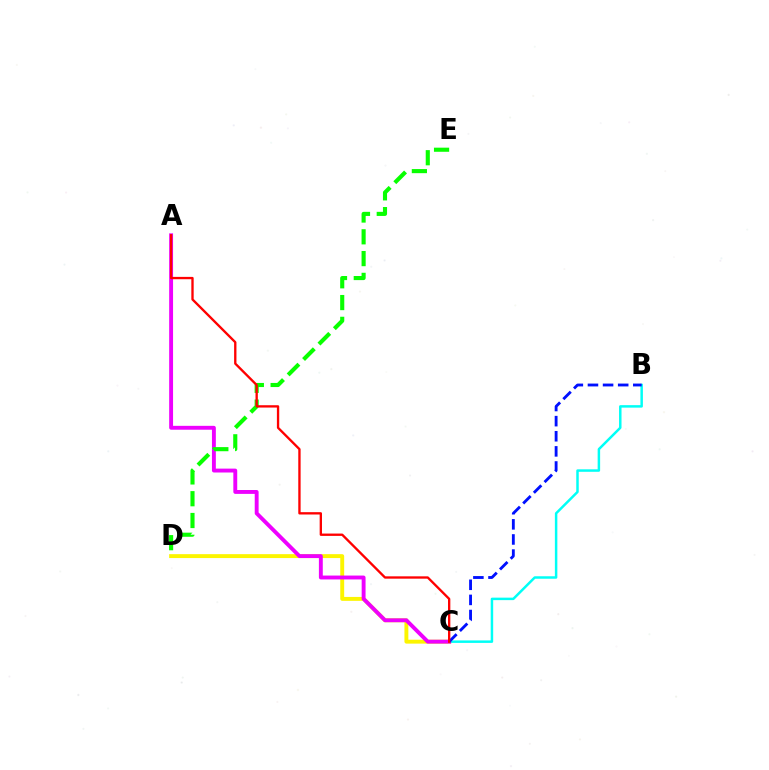{('C', 'D'): [{'color': '#fcf500', 'line_style': 'solid', 'thickness': 2.82}], ('B', 'C'): [{'color': '#00fff6', 'line_style': 'solid', 'thickness': 1.79}, {'color': '#0010ff', 'line_style': 'dashed', 'thickness': 2.05}], ('A', 'C'): [{'color': '#ee00ff', 'line_style': 'solid', 'thickness': 2.8}, {'color': '#ff0000', 'line_style': 'solid', 'thickness': 1.68}], ('D', 'E'): [{'color': '#08ff00', 'line_style': 'dashed', 'thickness': 2.96}]}